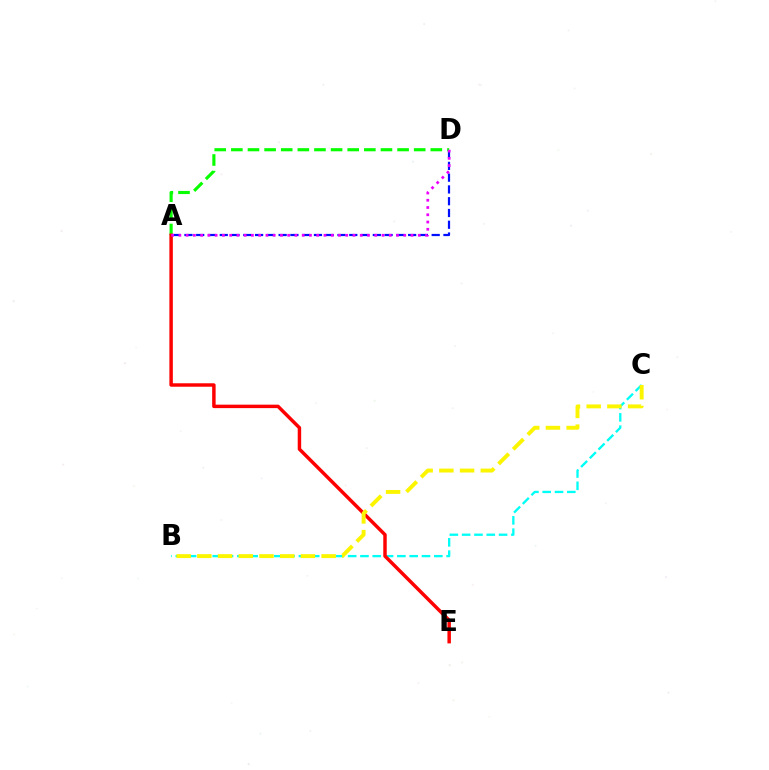{('A', 'D'): [{'color': '#0010ff', 'line_style': 'dashed', 'thickness': 1.6}, {'color': '#08ff00', 'line_style': 'dashed', 'thickness': 2.26}, {'color': '#ee00ff', 'line_style': 'dotted', 'thickness': 1.97}], ('B', 'C'): [{'color': '#00fff6', 'line_style': 'dashed', 'thickness': 1.67}, {'color': '#fcf500', 'line_style': 'dashed', 'thickness': 2.81}], ('A', 'E'): [{'color': '#ff0000', 'line_style': 'solid', 'thickness': 2.49}]}